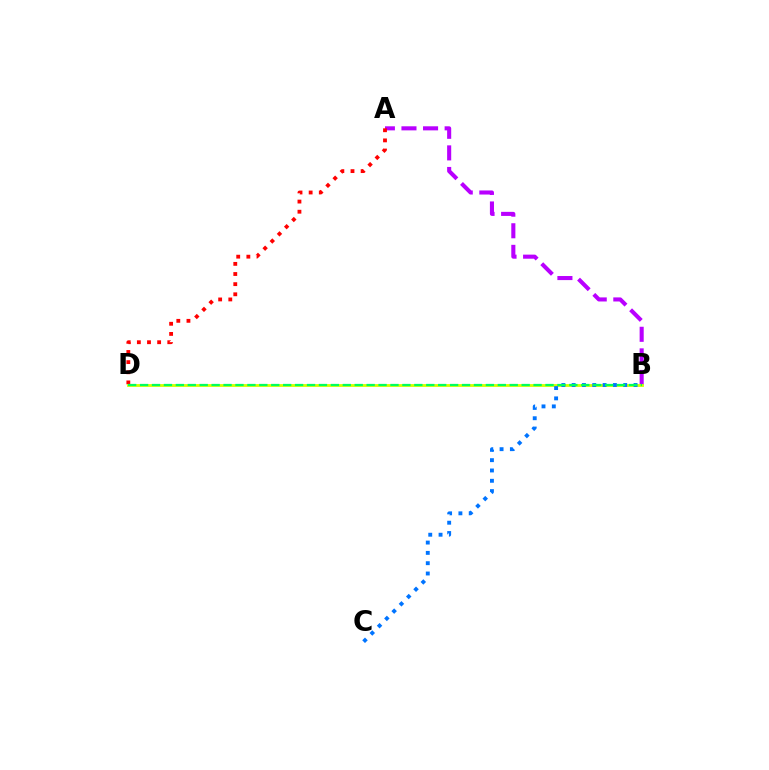{('A', 'B'): [{'color': '#b900ff', 'line_style': 'dashed', 'thickness': 2.93}], ('A', 'D'): [{'color': '#ff0000', 'line_style': 'dotted', 'thickness': 2.76}], ('B', 'D'): [{'color': '#d1ff00', 'line_style': 'solid', 'thickness': 2.03}, {'color': '#00ff5c', 'line_style': 'dashed', 'thickness': 1.62}], ('B', 'C'): [{'color': '#0074ff', 'line_style': 'dotted', 'thickness': 2.8}]}